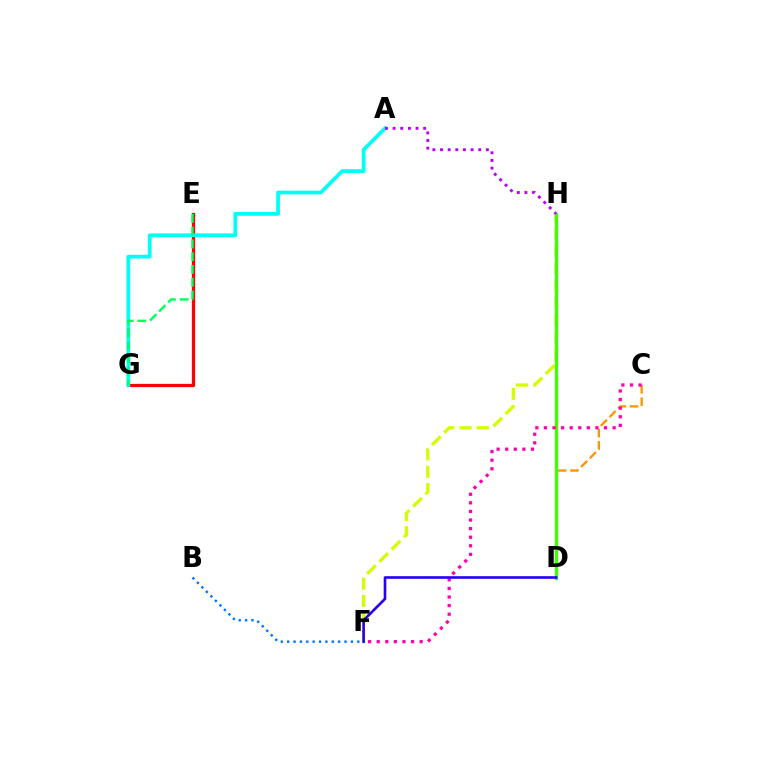{('F', 'H'): [{'color': '#d1ff00', 'line_style': 'dashed', 'thickness': 2.35}], ('C', 'D'): [{'color': '#ff9400', 'line_style': 'dashed', 'thickness': 1.68}], ('E', 'G'): [{'color': '#ff0000', 'line_style': 'solid', 'thickness': 2.35}, {'color': '#00ff5c', 'line_style': 'dashed', 'thickness': 1.74}], ('D', 'H'): [{'color': '#3dff00', 'line_style': 'solid', 'thickness': 2.37}], ('A', 'G'): [{'color': '#00fff6', 'line_style': 'solid', 'thickness': 2.7}], ('B', 'F'): [{'color': '#0074ff', 'line_style': 'dotted', 'thickness': 1.73}], ('A', 'H'): [{'color': '#b900ff', 'line_style': 'dotted', 'thickness': 2.08}], ('C', 'F'): [{'color': '#ff00ac', 'line_style': 'dotted', 'thickness': 2.33}], ('D', 'F'): [{'color': '#2500ff', 'line_style': 'solid', 'thickness': 1.89}]}